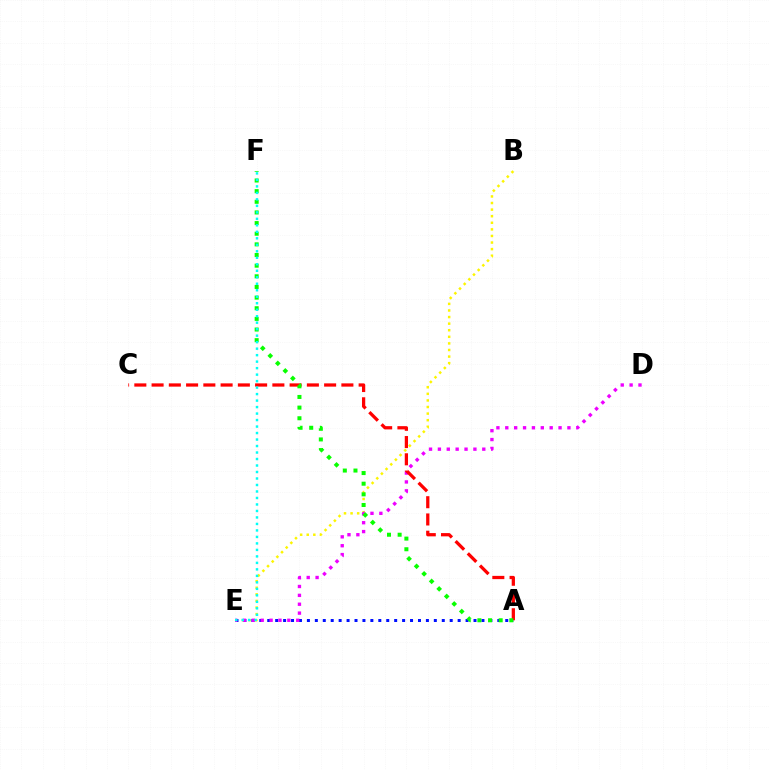{('B', 'E'): [{'color': '#fcf500', 'line_style': 'dotted', 'thickness': 1.79}], ('A', 'E'): [{'color': '#0010ff', 'line_style': 'dotted', 'thickness': 2.16}], ('D', 'E'): [{'color': '#ee00ff', 'line_style': 'dotted', 'thickness': 2.41}], ('A', 'C'): [{'color': '#ff0000', 'line_style': 'dashed', 'thickness': 2.34}], ('A', 'F'): [{'color': '#08ff00', 'line_style': 'dotted', 'thickness': 2.89}], ('E', 'F'): [{'color': '#00fff6', 'line_style': 'dotted', 'thickness': 1.76}]}